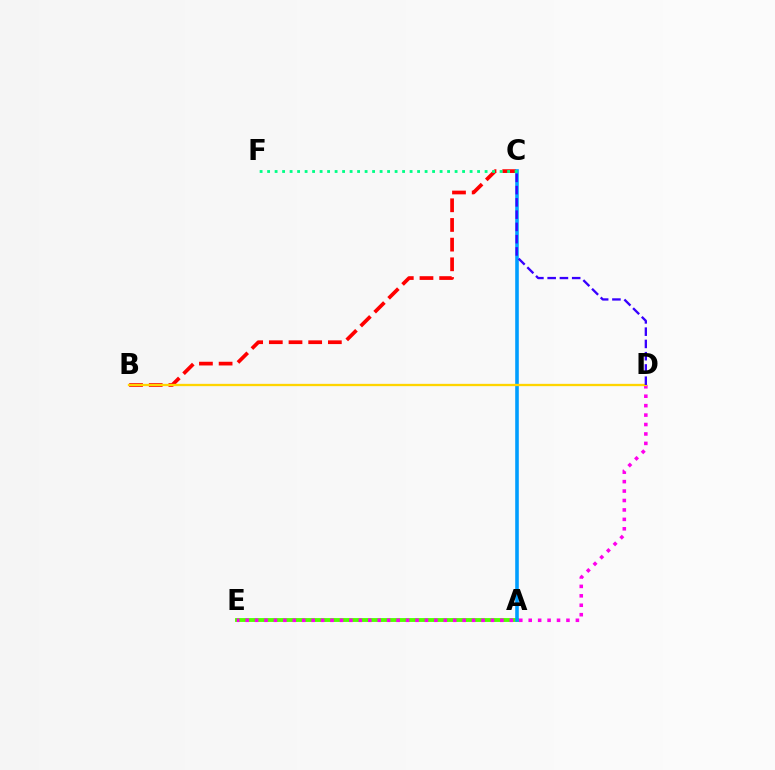{('A', 'E'): [{'color': '#4fff00', 'line_style': 'solid', 'thickness': 2.78}], ('B', 'C'): [{'color': '#ff0000', 'line_style': 'dashed', 'thickness': 2.67}], ('D', 'E'): [{'color': '#ff00ed', 'line_style': 'dotted', 'thickness': 2.56}], ('A', 'C'): [{'color': '#009eff', 'line_style': 'solid', 'thickness': 2.59}], ('B', 'D'): [{'color': '#ffd500', 'line_style': 'solid', 'thickness': 1.66}], ('C', 'D'): [{'color': '#3700ff', 'line_style': 'dashed', 'thickness': 1.67}], ('C', 'F'): [{'color': '#00ff86', 'line_style': 'dotted', 'thickness': 2.04}]}